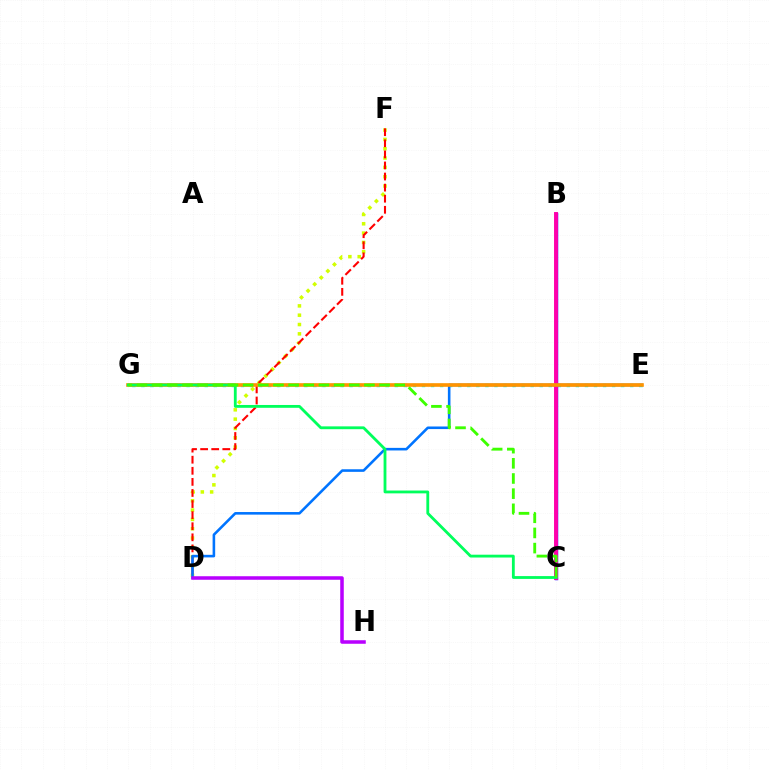{('E', 'G'): [{'color': '#00fff6', 'line_style': 'dotted', 'thickness': 2.46}, {'color': '#ff9400', 'line_style': 'solid', 'thickness': 2.62}], ('D', 'F'): [{'color': '#d1ff00', 'line_style': 'dotted', 'thickness': 2.53}, {'color': '#ff0000', 'line_style': 'dashed', 'thickness': 1.51}], ('B', 'C'): [{'color': '#2500ff', 'line_style': 'solid', 'thickness': 2.48}, {'color': '#ff00ac', 'line_style': 'solid', 'thickness': 2.81}], ('D', 'E'): [{'color': '#0074ff', 'line_style': 'solid', 'thickness': 1.86}], ('D', 'H'): [{'color': '#b900ff', 'line_style': 'solid', 'thickness': 2.54}], ('C', 'G'): [{'color': '#00ff5c', 'line_style': 'solid', 'thickness': 2.03}, {'color': '#3dff00', 'line_style': 'dashed', 'thickness': 2.06}]}